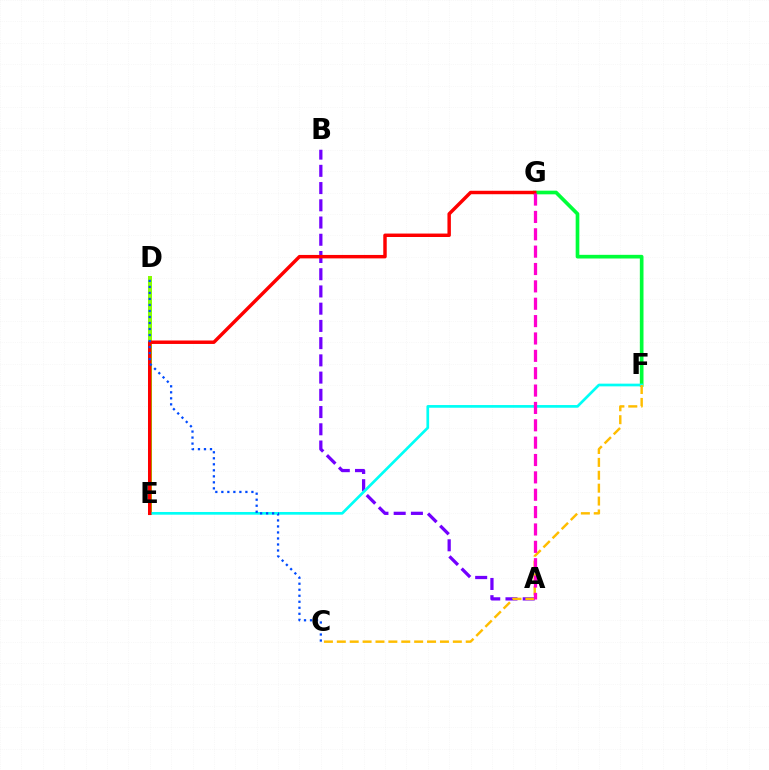{('F', 'G'): [{'color': '#00ff39', 'line_style': 'solid', 'thickness': 2.64}], ('D', 'E'): [{'color': '#84ff00', 'line_style': 'solid', 'thickness': 2.88}], ('A', 'B'): [{'color': '#7200ff', 'line_style': 'dashed', 'thickness': 2.34}], ('E', 'F'): [{'color': '#00fff6', 'line_style': 'solid', 'thickness': 1.94}], ('E', 'G'): [{'color': '#ff0000', 'line_style': 'solid', 'thickness': 2.48}], ('C', 'F'): [{'color': '#ffbd00', 'line_style': 'dashed', 'thickness': 1.75}], ('A', 'G'): [{'color': '#ff00cf', 'line_style': 'dashed', 'thickness': 2.36}], ('C', 'D'): [{'color': '#004bff', 'line_style': 'dotted', 'thickness': 1.63}]}